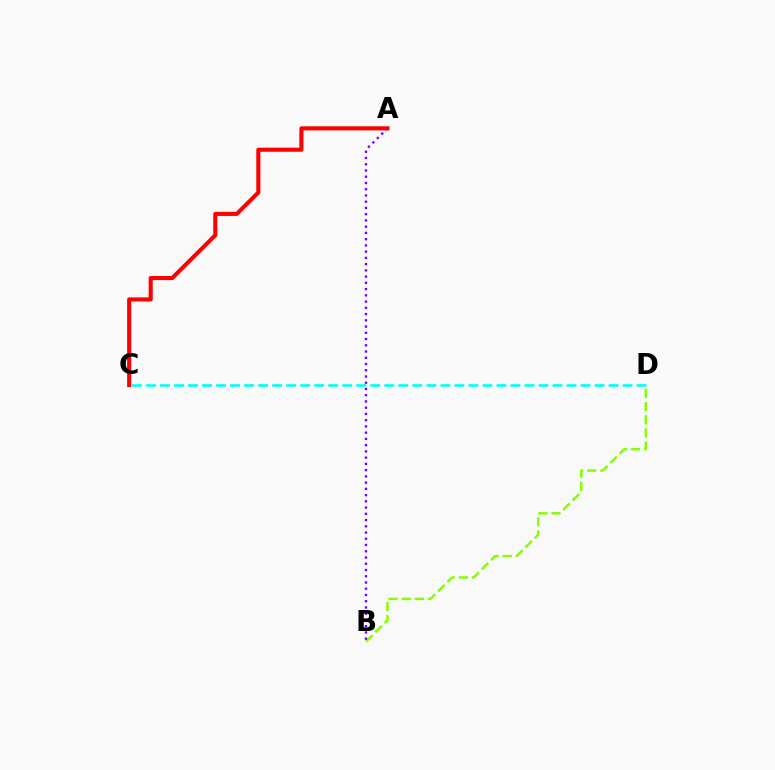{('B', 'D'): [{'color': '#84ff00', 'line_style': 'dashed', 'thickness': 1.79}], ('A', 'B'): [{'color': '#7200ff', 'line_style': 'dotted', 'thickness': 1.7}], ('C', 'D'): [{'color': '#00fff6', 'line_style': 'dashed', 'thickness': 1.9}], ('A', 'C'): [{'color': '#ff0000', 'line_style': 'solid', 'thickness': 2.94}]}